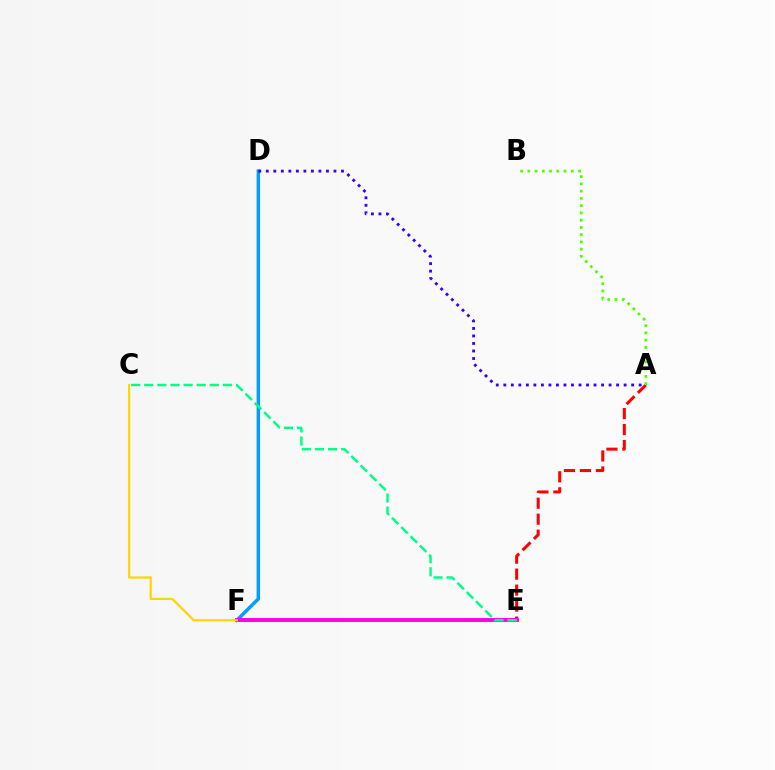{('D', 'F'): [{'color': '#009eff', 'line_style': 'solid', 'thickness': 2.48}], ('A', 'E'): [{'color': '#ff0000', 'line_style': 'dashed', 'thickness': 2.17}], ('A', 'D'): [{'color': '#3700ff', 'line_style': 'dotted', 'thickness': 2.04}], ('E', 'F'): [{'color': '#ff00ed', 'line_style': 'solid', 'thickness': 2.82}], ('A', 'B'): [{'color': '#4fff00', 'line_style': 'dotted', 'thickness': 1.97}], ('C', 'F'): [{'color': '#ffd500', 'line_style': 'solid', 'thickness': 1.58}], ('C', 'E'): [{'color': '#00ff86', 'line_style': 'dashed', 'thickness': 1.78}]}